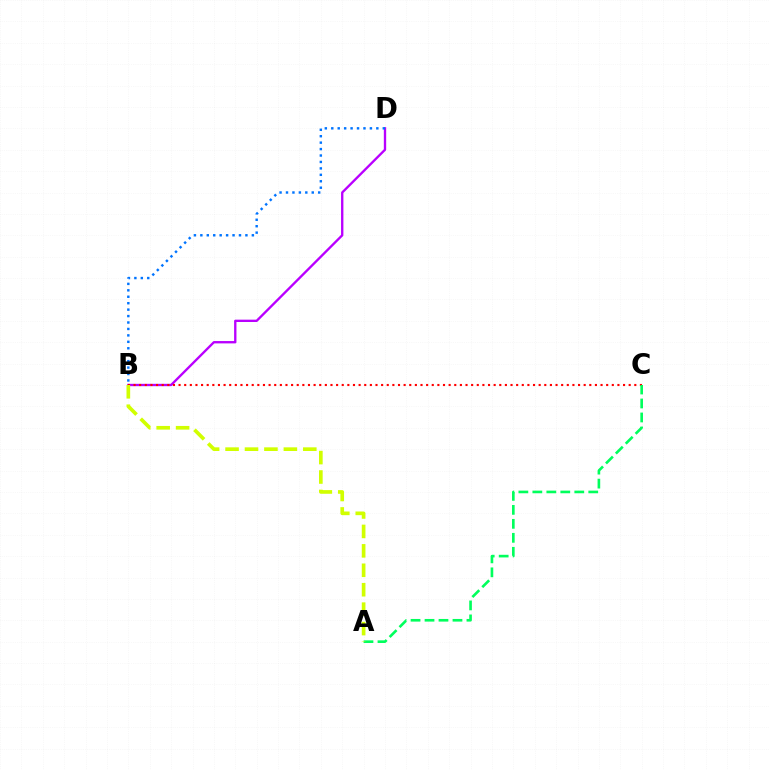{('B', 'D'): [{'color': '#b900ff', 'line_style': 'solid', 'thickness': 1.69}, {'color': '#0074ff', 'line_style': 'dotted', 'thickness': 1.75}], ('B', 'C'): [{'color': '#ff0000', 'line_style': 'dotted', 'thickness': 1.53}], ('A', 'C'): [{'color': '#00ff5c', 'line_style': 'dashed', 'thickness': 1.9}], ('A', 'B'): [{'color': '#d1ff00', 'line_style': 'dashed', 'thickness': 2.64}]}